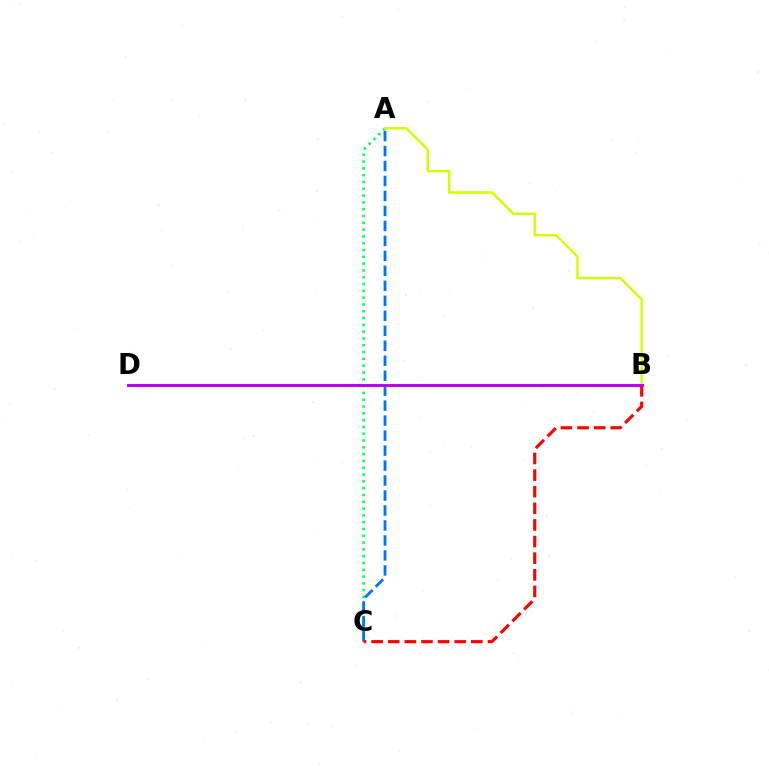{('A', 'C'): [{'color': '#00ff5c', 'line_style': 'dotted', 'thickness': 1.85}, {'color': '#0074ff', 'line_style': 'dashed', 'thickness': 2.03}], ('A', 'B'): [{'color': '#d1ff00', 'line_style': 'solid', 'thickness': 1.77}], ('B', 'C'): [{'color': '#ff0000', 'line_style': 'dashed', 'thickness': 2.26}], ('B', 'D'): [{'color': '#b900ff', 'line_style': 'solid', 'thickness': 2.14}]}